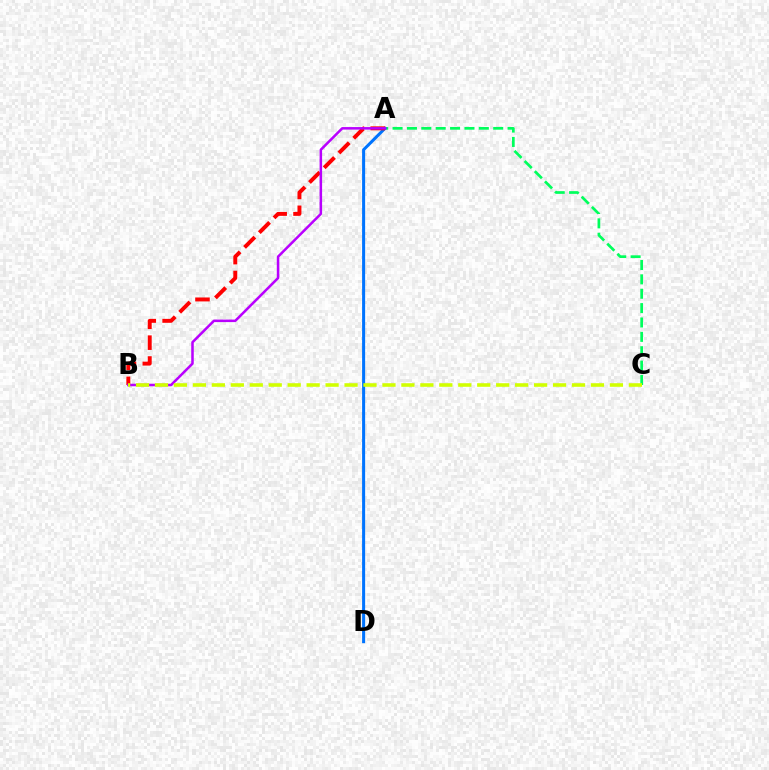{('A', 'C'): [{'color': '#00ff5c', 'line_style': 'dashed', 'thickness': 1.95}], ('A', 'D'): [{'color': '#0074ff', 'line_style': 'solid', 'thickness': 2.19}], ('A', 'B'): [{'color': '#ff0000', 'line_style': 'dashed', 'thickness': 2.83}, {'color': '#b900ff', 'line_style': 'solid', 'thickness': 1.82}], ('B', 'C'): [{'color': '#d1ff00', 'line_style': 'dashed', 'thickness': 2.58}]}